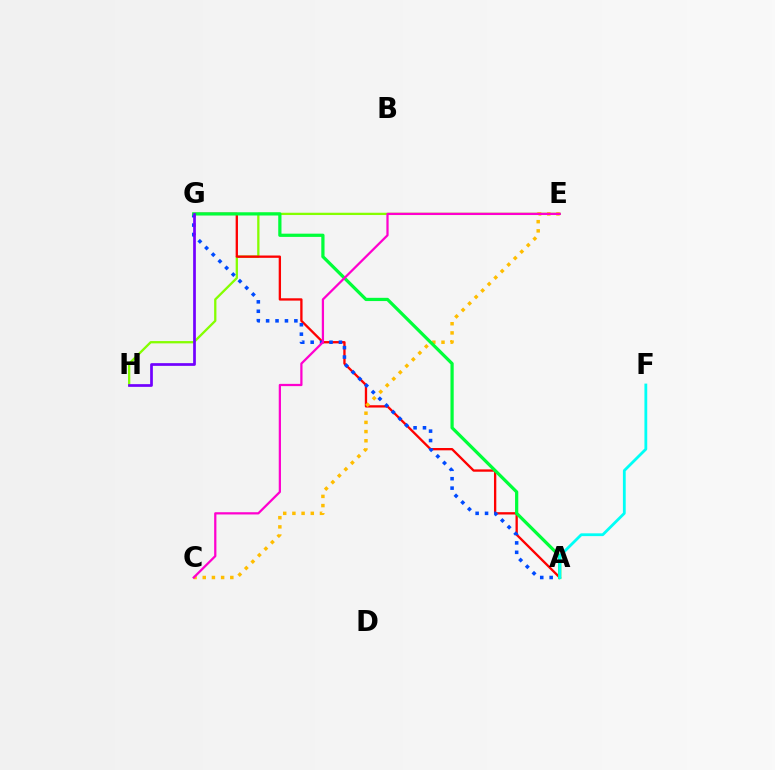{('E', 'H'): [{'color': '#84ff00', 'line_style': 'solid', 'thickness': 1.65}], ('A', 'G'): [{'color': '#ff0000', 'line_style': 'solid', 'thickness': 1.67}, {'color': '#004bff', 'line_style': 'dotted', 'thickness': 2.56}, {'color': '#00ff39', 'line_style': 'solid', 'thickness': 2.33}], ('C', 'E'): [{'color': '#ffbd00', 'line_style': 'dotted', 'thickness': 2.5}, {'color': '#ff00cf', 'line_style': 'solid', 'thickness': 1.62}], ('A', 'F'): [{'color': '#00fff6', 'line_style': 'solid', 'thickness': 2.01}], ('G', 'H'): [{'color': '#7200ff', 'line_style': 'solid', 'thickness': 1.95}]}